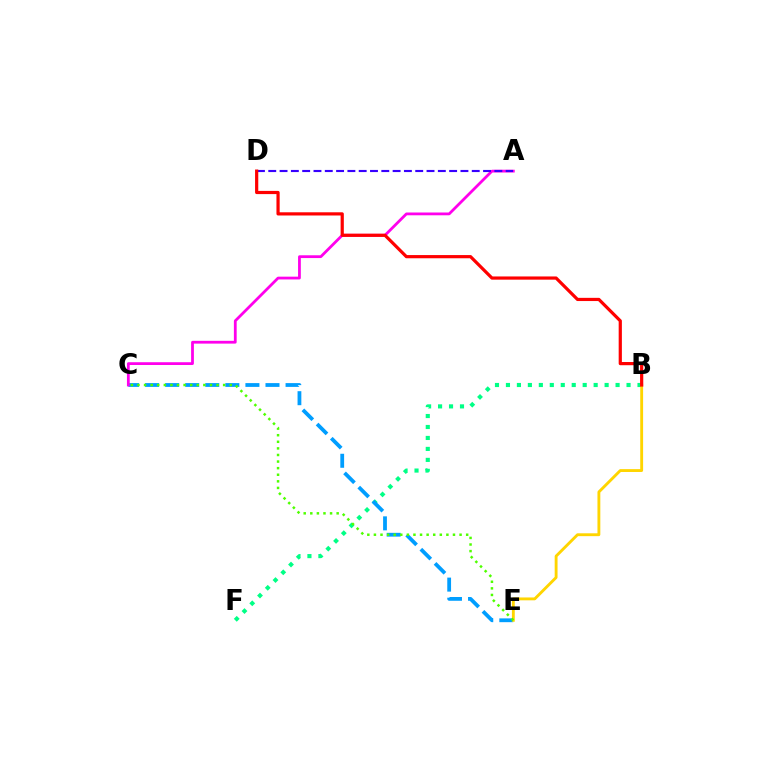{('B', 'F'): [{'color': '#00ff86', 'line_style': 'dotted', 'thickness': 2.98}], ('C', 'E'): [{'color': '#009eff', 'line_style': 'dashed', 'thickness': 2.73}, {'color': '#4fff00', 'line_style': 'dotted', 'thickness': 1.79}], ('A', 'C'): [{'color': '#ff00ed', 'line_style': 'solid', 'thickness': 2.0}], ('A', 'D'): [{'color': '#3700ff', 'line_style': 'dashed', 'thickness': 1.54}], ('B', 'E'): [{'color': '#ffd500', 'line_style': 'solid', 'thickness': 2.06}], ('B', 'D'): [{'color': '#ff0000', 'line_style': 'solid', 'thickness': 2.31}]}